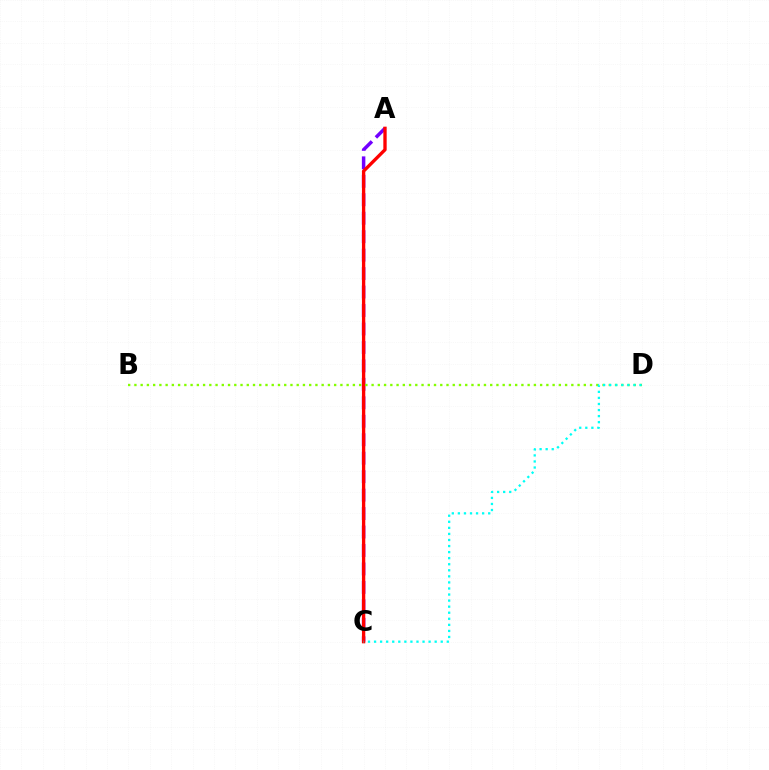{('A', 'C'): [{'color': '#7200ff', 'line_style': 'dashed', 'thickness': 2.51}, {'color': '#ff0000', 'line_style': 'solid', 'thickness': 2.4}], ('B', 'D'): [{'color': '#84ff00', 'line_style': 'dotted', 'thickness': 1.7}], ('C', 'D'): [{'color': '#00fff6', 'line_style': 'dotted', 'thickness': 1.65}]}